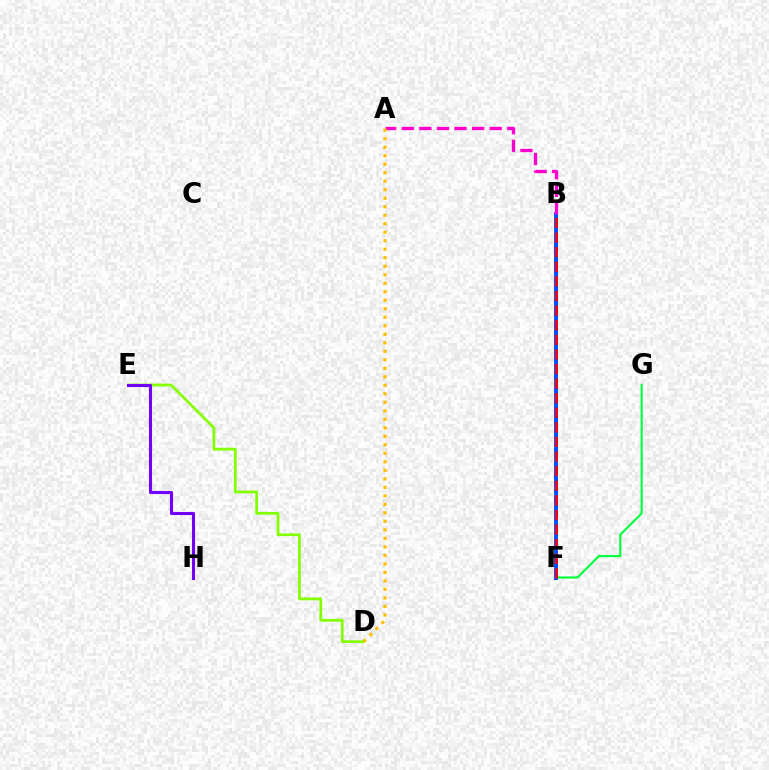{('D', 'E'): [{'color': '#84ff00', 'line_style': 'solid', 'thickness': 2.01}], ('B', 'F'): [{'color': '#00fff6', 'line_style': 'dotted', 'thickness': 2.98}, {'color': '#004bff', 'line_style': 'solid', 'thickness': 2.81}, {'color': '#ff0000', 'line_style': 'dashed', 'thickness': 1.98}], ('F', 'G'): [{'color': '#00ff39', 'line_style': 'solid', 'thickness': 1.51}], ('A', 'B'): [{'color': '#ff00cf', 'line_style': 'dashed', 'thickness': 2.39}], ('A', 'D'): [{'color': '#ffbd00', 'line_style': 'dotted', 'thickness': 2.31}], ('E', 'H'): [{'color': '#7200ff', 'line_style': 'solid', 'thickness': 2.21}]}